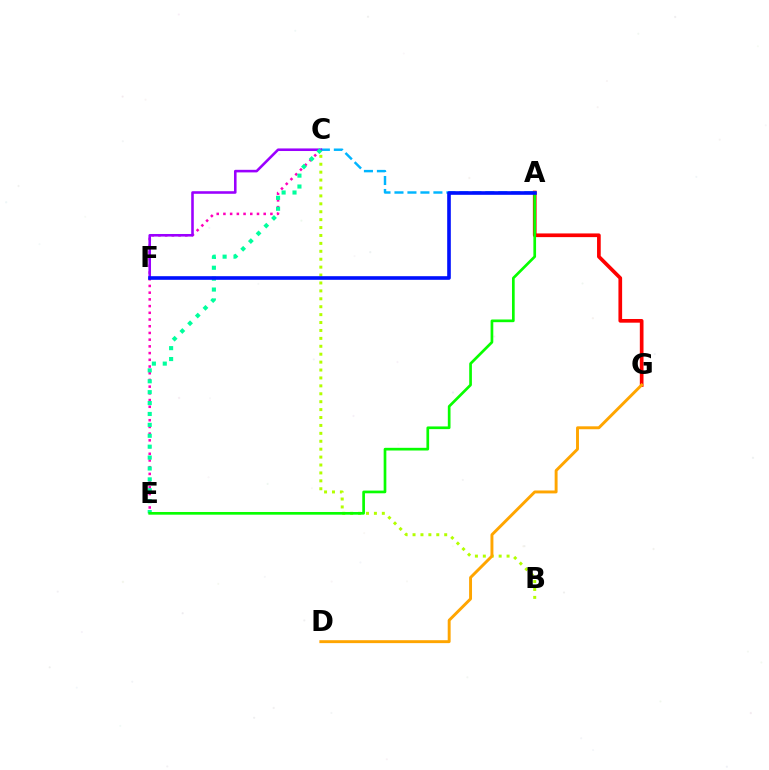{('A', 'C'): [{'color': '#00b5ff', 'line_style': 'dashed', 'thickness': 1.76}], ('C', 'E'): [{'color': '#ff00bd', 'line_style': 'dotted', 'thickness': 1.82}, {'color': '#00ff9d', 'line_style': 'dotted', 'thickness': 2.96}], ('B', 'C'): [{'color': '#b3ff00', 'line_style': 'dotted', 'thickness': 2.15}], ('C', 'F'): [{'color': '#9b00ff', 'line_style': 'solid', 'thickness': 1.86}], ('A', 'G'): [{'color': '#ff0000', 'line_style': 'solid', 'thickness': 2.65}], ('D', 'G'): [{'color': '#ffa500', 'line_style': 'solid', 'thickness': 2.1}], ('A', 'E'): [{'color': '#08ff00', 'line_style': 'solid', 'thickness': 1.94}], ('A', 'F'): [{'color': '#0010ff', 'line_style': 'solid', 'thickness': 2.61}]}